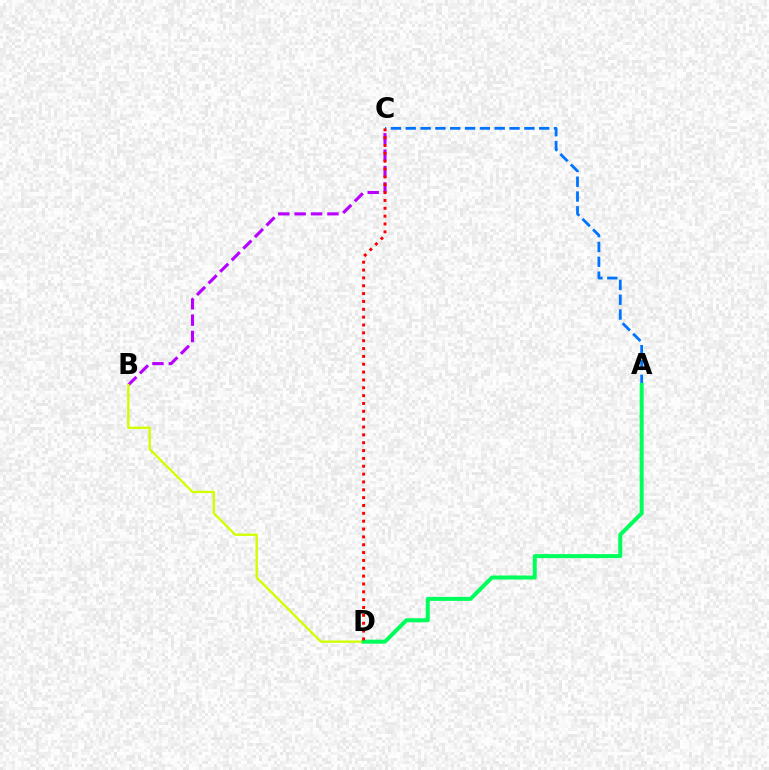{('B', 'C'): [{'color': '#b900ff', 'line_style': 'dashed', 'thickness': 2.22}], ('B', 'D'): [{'color': '#d1ff00', 'line_style': 'solid', 'thickness': 1.69}], ('A', 'C'): [{'color': '#0074ff', 'line_style': 'dashed', 'thickness': 2.01}], ('A', 'D'): [{'color': '#00ff5c', 'line_style': 'solid', 'thickness': 2.89}], ('C', 'D'): [{'color': '#ff0000', 'line_style': 'dotted', 'thickness': 2.13}]}